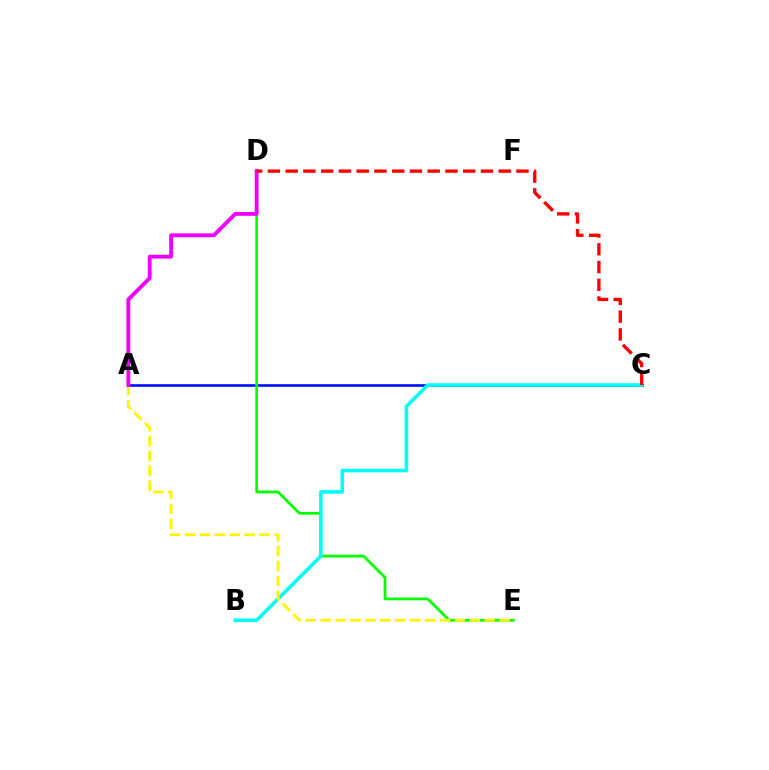{('A', 'C'): [{'color': '#0010ff', 'line_style': 'solid', 'thickness': 1.89}], ('D', 'E'): [{'color': '#08ff00', 'line_style': 'solid', 'thickness': 1.99}], ('B', 'C'): [{'color': '#00fff6', 'line_style': 'solid', 'thickness': 2.56}], ('A', 'E'): [{'color': '#fcf500', 'line_style': 'dashed', 'thickness': 2.02}], ('A', 'D'): [{'color': '#ee00ff', 'line_style': 'solid', 'thickness': 2.76}], ('C', 'D'): [{'color': '#ff0000', 'line_style': 'dashed', 'thickness': 2.41}]}